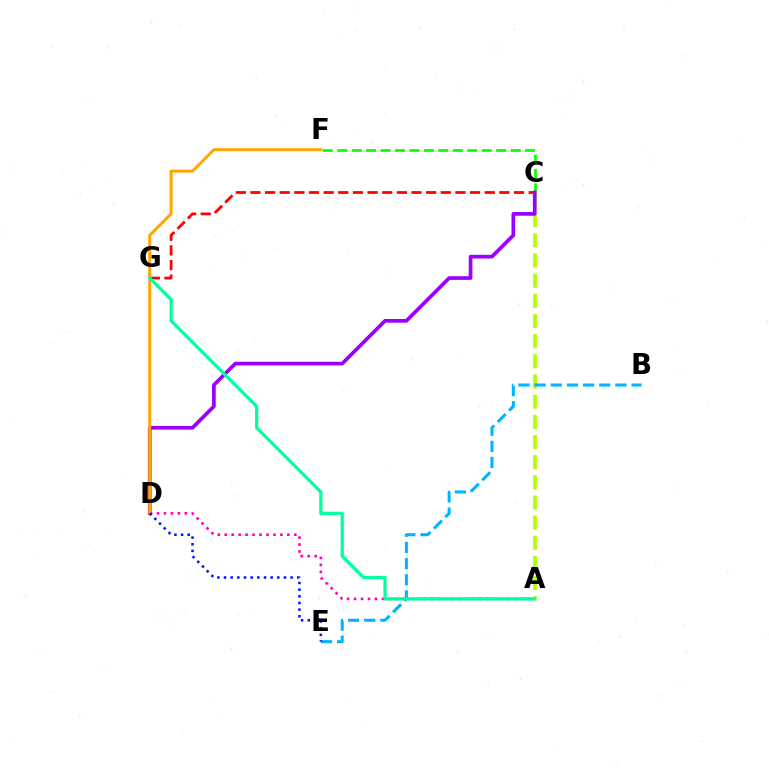{('A', 'C'): [{'color': '#b3ff00', 'line_style': 'dashed', 'thickness': 2.74}], ('A', 'D'): [{'color': '#ff00bd', 'line_style': 'dotted', 'thickness': 1.89}], ('B', 'E'): [{'color': '#00b5ff', 'line_style': 'dashed', 'thickness': 2.2}], ('C', 'G'): [{'color': '#ff0000', 'line_style': 'dashed', 'thickness': 1.99}], ('C', 'F'): [{'color': '#08ff00', 'line_style': 'dashed', 'thickness': 1.96}], ('C', 'D'): [{'color': '#9b00ff', 'line_style': 'solid', 'thickness': 2.66}], ('D', 'F'): [{'color': '#ffa500', 'line_style': 'solid', 'thickness': 2.14}], ('D', 'E'): [{'color': '#0010ff', 'line_style': 'dotted', 'thickness': 1.81}], ('A', 'G'): [{'color': '#00ff9d', 'line_style': 'solid', 'thickness': 2.33}]}